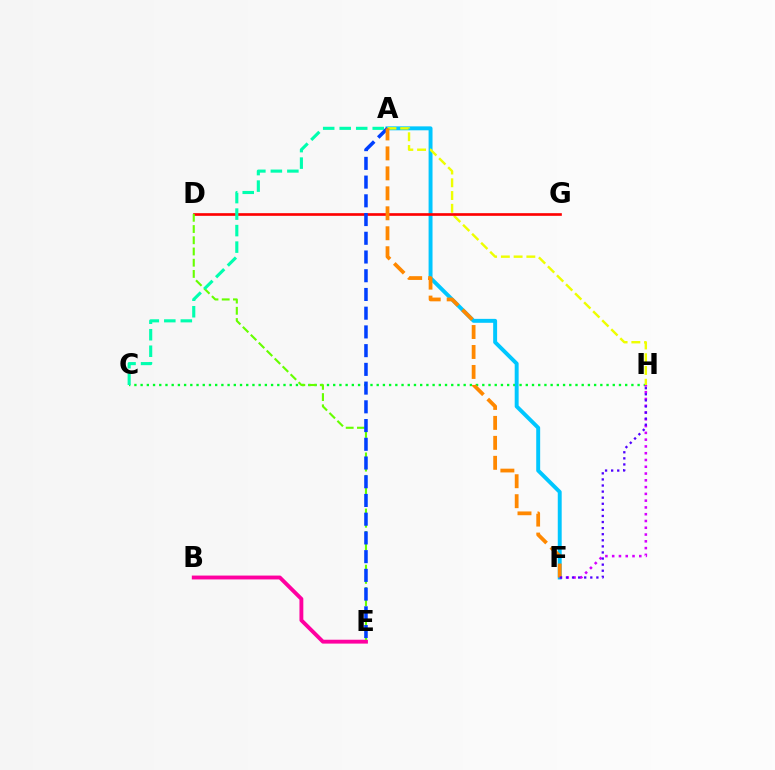{('C', 'H'): [{'color': '#00ff27', 'line_style': 'dotted', 'thickness': 1.69}], ('A', 'F'): [{'color': '#00c7ff', 'line_style': 'solid', 'thickness': 2.83}, {'color': '#ff8800', 'line_style': 'dashed', 'thickness': 2.71}], ('A', 'H'): [{'color': '#eeff00', 'line_style': 'dashed', 'thickness': 1.73}], ('B', 'E'): [{'color': '#ff00a0', 'line_style': 'solid', 'thickness': 2.79}], ('D', 'G'): [{'color': '#ff0000', 'line_style': 'solid', 'thickness': 1.91}], ('D', 'E'): [{'color': '#66ff00', 'line_style': 'dashed', 'thickness': 1.52}], ('A', 'C'): [{'color': '#00ffaf', 'line_style': 'dashed', 'thickness': 2.24}], ('A', 'E'): [{'color': '#003fff', 'line_style': 'dashed', 'thickness': 2.54}], ('F', 'H'): [{'color': '#d600ff', 'line_style': 'dotted', 'thickness': 1.84}, {'color': '#4f00ff', 'line_style': 'dotted', 'thickness': 1.65}]}